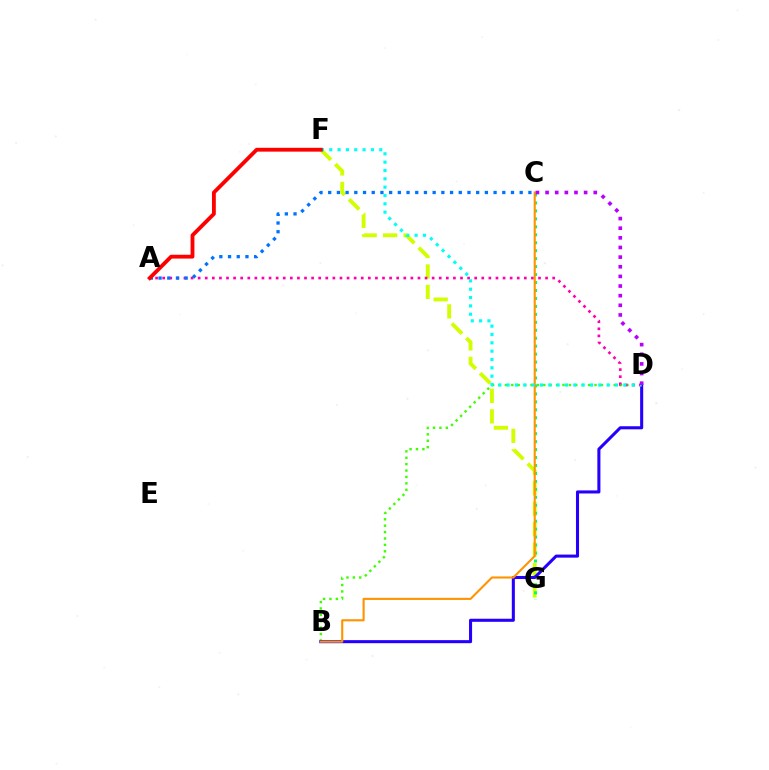{('B', 'D'): [{'color': '#3dff00', 'line_style': 'dotted', 'thickness': 1.74}, {'color': '#2500ff', 'line_style': 'solid', 'thickness': 2.2}], ('F', 'G'): [{'color': '#d1ff00', 'line_style': 'dashed', 'thickness': 2.78}], ('A', 'D'): [{'color': '#ff00ac', 'line_style': 'dotted', 'thickness': 1.93}], ('A', 'C'): [{'color': '#0074ff', 'line_style': 'dotted', 'thickness': 2.36}], ('C', 'G'): [{'color': '#00ff5c', 'line_style': 'dotted', 'thickness': 2.16}], ('B', 'C'): [{'color': '#ff9400', 'line_style': 'solid', 'thickness': 1.52}], ('D', 'F'): [{'color': '#00fff6', 'line_style': 'dotted', 'thickness': 2.26}], ('A', 'F'): [{'color': '#ff0000', 'line_style': 'solid', 'thickness': 2.76}], ('C', 'D'): [{'color': '#b900ff', 'line_style': 'dotted', 'thickness': 2.62}]}